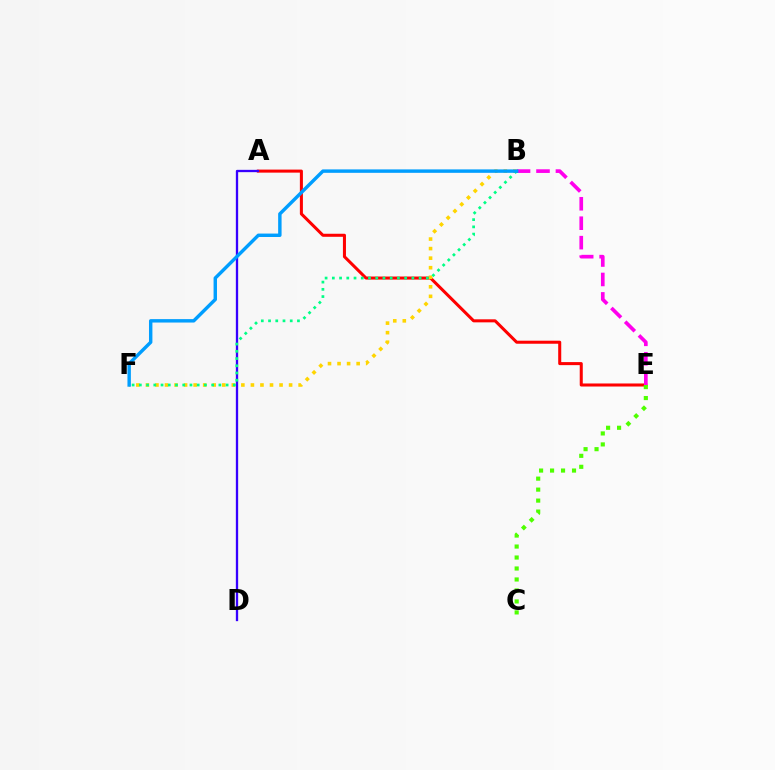{('A', 'E'): [{'color': '#ff0000', 'line_style': 'solid', 'thickness': 2.19}], ('A', 'D'): [{'color': '#3700ff', 'line_style': 'solid', 'thickness': 1.67}], ('C', 'E'): [{'color': '#4fff00', 'line_style': 'dotted', 'thickness': 2.98}], ('B', 'E'): [{'color': '#ff00ed', 'line_style': 'dashed', 'thickness': 2.64}], ('B', 'F'): [{'color': '#ffd500', 'line_style': 'dotted', 'thickness': 2.59}, {'color': '#00ff86', 'line_style': 'dotted', 'thickness': 1.96}, {'color': '#009eff', 'line_style': 'solid', 'thickness': 2.46}]}